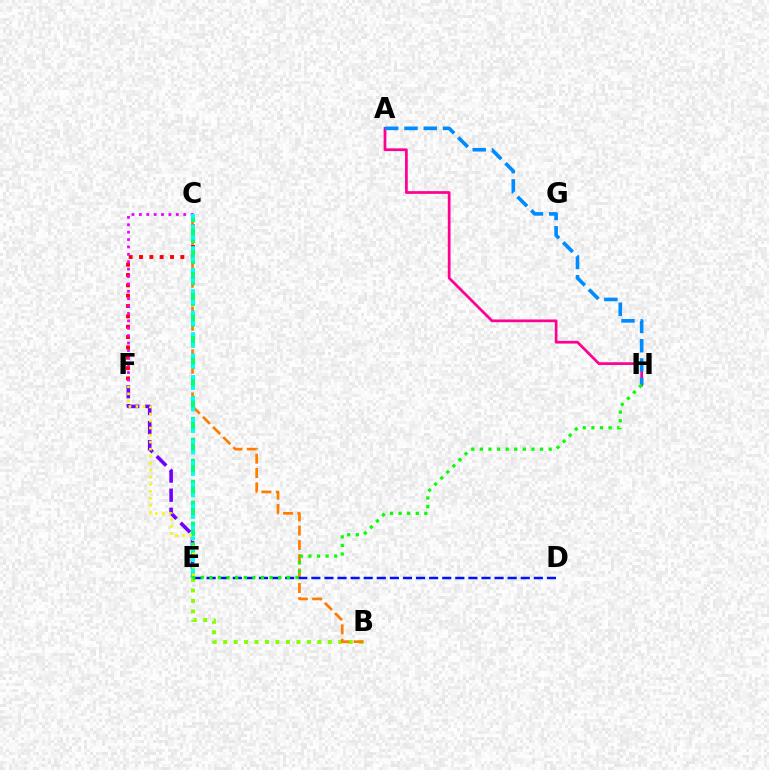{('A', 'H'): [{'color': '#ff0094', 'line_style': 'solid', 'thickness': 1.96}, {'color': '#008cff', 'line_style': 'dashed', 'thickness': 2.62}], ('E', 'F'): [{'color': '#7200ff', 'line_style': 'dashed', 'thickness': 2.6}, {'color': '#fcf500', 'line_style': 'dotted', 'thickness': 1.91}], ('B', 'E'): [{'color': '#84ff00', 'line_style': 'dotted', 'thickness': 2.84}], ('C', 'F'): [{'color': '#ff0000', 'line_style': 'dotted', 'thickness': 2.81}, {'color': '#ee00ff', 'line_style': 'dotted', 'thickness': 2.01}], ('B', 'C'): [{'color': '#ff7c00', 'line_style': 'dashed', 'thickness': 1.95}], ('C', 'E'): [{'color': '#00ff74', 'line_style': 'dashed', 'thickness': 2.84}, {'color': '#00fff6', 'line_style': 'dotted', 'thickness': 2.92}], ('D', 'E'): [{'color': '#0010ff', 'line_style': 'dashed', 'thickness': 1.78}], ('E', 'H'): [{'color': '#08ff00', 'line_style': 'dotted', 'thickness': 2.34}]}